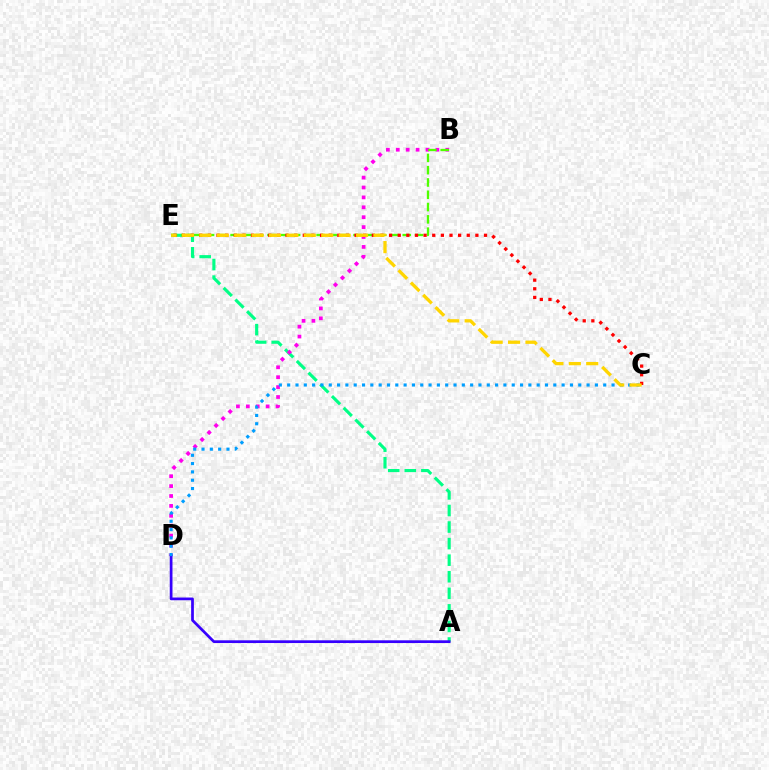{('A', 'E'): [{'color': '#00ff86', 'line_style': 'dashed', 'thickness': 2.25}], ('B', 'D'): [{'color': '#ff00ed', 'line_style': 'dotted', 'thickness': 2.69}], ('B', 'E'): [{'color': '#4fff00', 'line_style': 'dashed', 'thickness': 1.67}], ('A', 'D'): [{'color': '#3700ff', 'line_style': 'solid', 'thickness': 1.96}], ('C', 'D'): [{'color': '#009eff', 'line_style': 'dotted', 'thickness': 2.26}], ('C', 'E'): [{'color': '#ff0000', 'line_style': 'dotted', 'thickness': 2.34}, {'color': '#ffd500', 'line_style': 'dashed', 'thickness': 2.36}]}